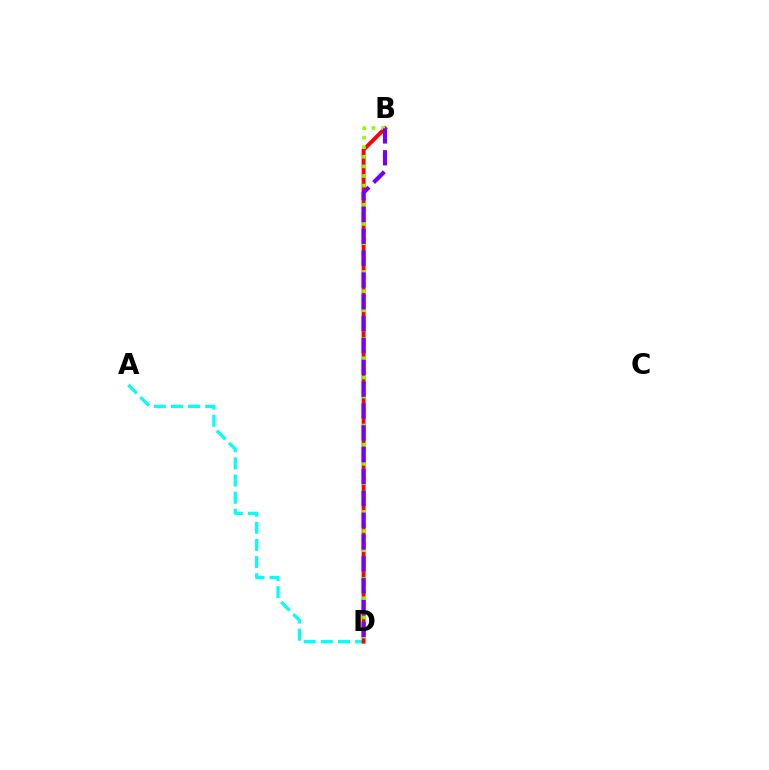{('A', 'D'): [{'color': '#00fff6', 'line_style': 'dashed', 'thickness': 2.33}], ('B', 'D'): [{'color': '#ff0000', 'line_style': 'solid', 'thickness': 2.81}, {'color': '#84ff00', 'line_style': 'dotted', 'thickness': 2.61}, {'color': '#7200ff', 'line_style': 'dashed', 'thickness': 2.97}]}